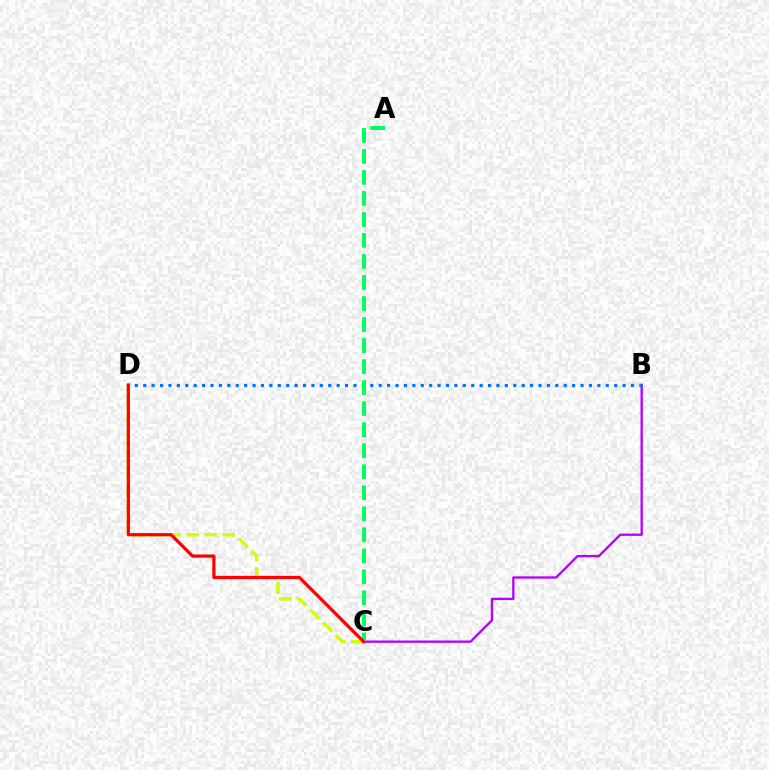{('C', 'D'): [{'color': '#d1ff00', 'line_style': 'dashed', 'thickness': 2.45}, {'color': '#ff0000', 'line_style': 'solid', 'thickness': 2.31}], ('B', 'C'): [{'color': '#b900ff', 'line_style': 'solid', 'thickness': 1.68}], ('B', 'D'): [{'color': '#0074ff', 'line_style': 'dotted', 'thickness': 2.28}], ('A', 'C'): [{'color': '#00ff5c', 'line_style': 'dashed', 'thickness': 2.86}]}